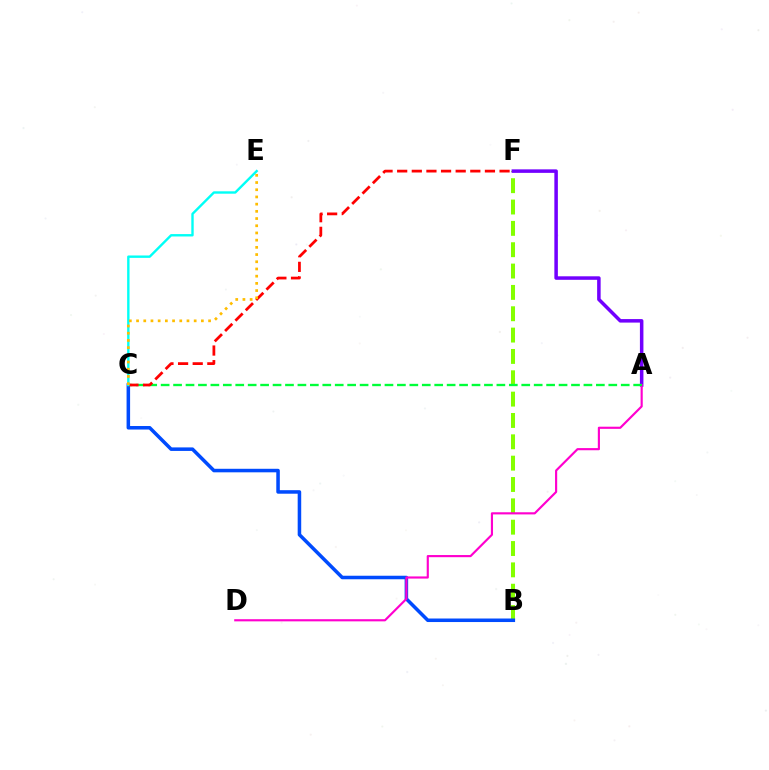{('B', 'F'): [{'color': '#84ff00', 'line_style': 'dashed', 'thickness': 2.9}], ('A', 'F'): [{'color': '#7200ff', 'line_style': 'solid', 'thickness': 2.53}], ('B', 'C'): [{'color': '#004bff', 'line_style': 'solid', 'thickness': 2.54}], ('A', 'D'): [{'color': '#ff00cf', 'line_style': 'solid', 'thickness': 1.55}], ('A', 'C'): [{'color': '#00ff39', 'line_style': 'dashed', 'thickness': 1.69}], ('C', 'F'): [{'color': '#ff0000', 'line_style': 'dashed', 'thickness': 1.99}], ('C', 'E'): [{'color': '#00fff6', 'line_style': 'solid', 'thickness': 1.72}, {'color': '#ffbd00', 'line_style': 'dotted', 'thickness': 1.96}]}